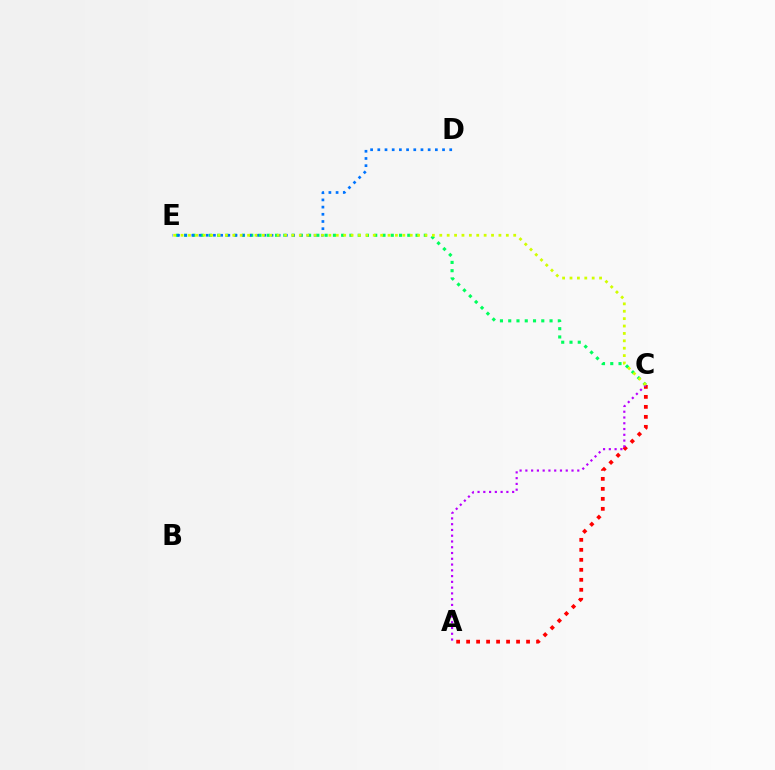{('A', 'C'): [{'color': '#ff0000', 'line_style': 'dotted', 'thickness': 2.71}, {'color': '#b900ff', 'line_style': 'dotted', 'thickness': 1.57}], ('C', 'E'): [{'color': '#00ff5c', 'line_style': 'dotted', 'thickness': 2.25}, {'color': '#d1ff00', 'line_style': 'dotted', 'thickness': 2.01}], ('D', 'E'): [{'color': '#0074ff', 'line_style': 'dotted', 'thickness': 1.95}]}